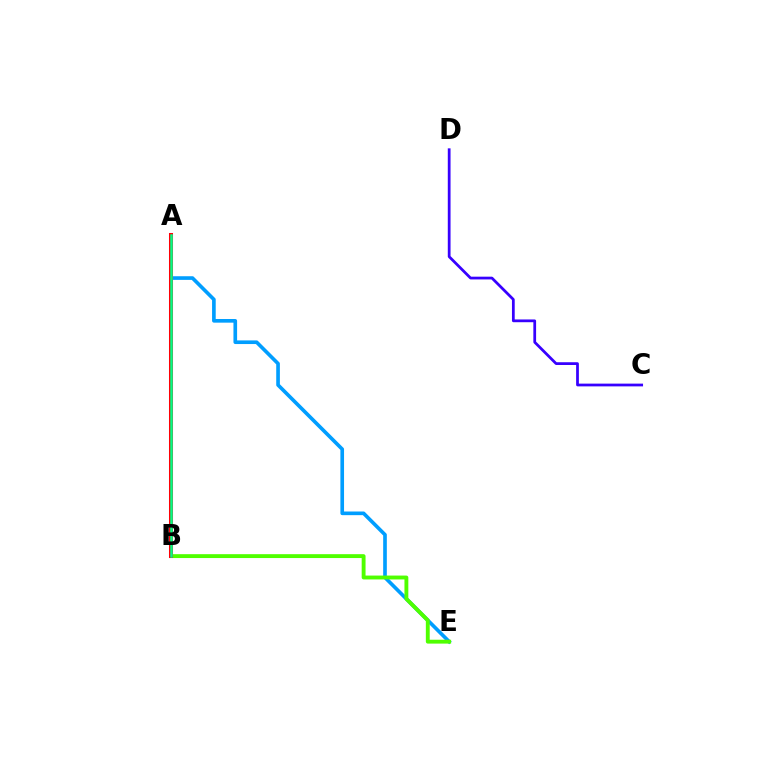{('A', 'B'): [{'color': '#ffd500', 'line_style': 'solid', 'thickness': 1.74}, {'color': '#ff00ed', 'line_style': 'solid', 'thickness': 2.92}, {'color': '#ff0000', 'line_style': 'solid', 'thickness': 2.85}, {'color': '#00ff86', 'line_style': 'solid', 'thickness': 1.82}], ('C', 'D'): [{'color': '#3700ff', 'line_style': 'solid', 'thickness': 1.98}], ('A', 'E'): [{'color': '#009eff', 'line_style': 'solid', 'thickness': 2.63}], ('B', 'E'): [{'color': '#4fff00', 'line_style': 'solid', 'thickness': 2.79}]}